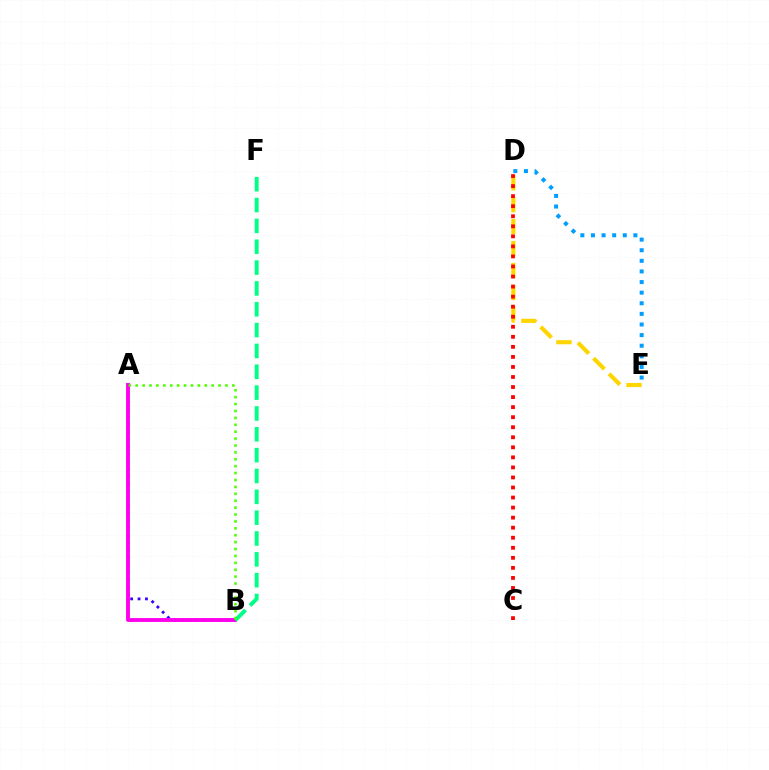{('A', 'B'): [{'color': '#3700ff', 'line_style': 'dotted', 'thickness': 2.01}, {'color': '#ff00ed', 'line_style': 'solid', 'thickness': 2.79}, {'color': '#4fff00', 'line_style': 'dotted', 'thickness': 1.88}], ('D', 'E'): [{'color': '#ffd500', 'line_style': 'dashed', 'thickness': 2.98}, {'color': '#009eff', 'line_style': 'dotted', 'thickness': 2.88}], ('C', 'D'): [{'color': '#ff0000', 'line_style': 'dotted', 'thickness': 2.73}], ('B', 'F'): [{'color': '#00ff86', 'line_style': 'dashed', 'thickness': 2.83}]}